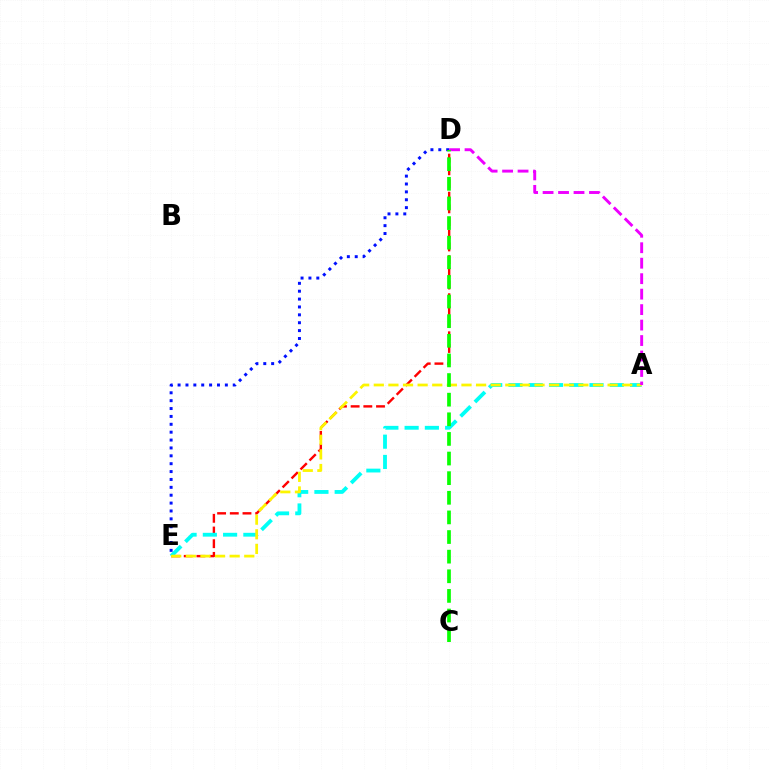{('D', 'E'): [{'color': '#ff0000', 'line_style': 'dashed', 'thickness': 1.72}, {'color': '#0010ff', 'line_style': 'dotted', 'thickness': 2.14}], ('A', 'E'): [{'color': '#00fff6', 'line_style': 'dashed', 'thickness': 2.75}, {'color': '#fcf500', 'line_style': 'dashed', 'thickness': 1.99}], ('A', 'D'): [{'color': '#ee00ff', 'line_style': 'dashed', 'thickness': 2.1}], ('C', 'D'): [{'color': '#08ff00', 'line_style': 'dashed', 'thickness': 2.67}]}